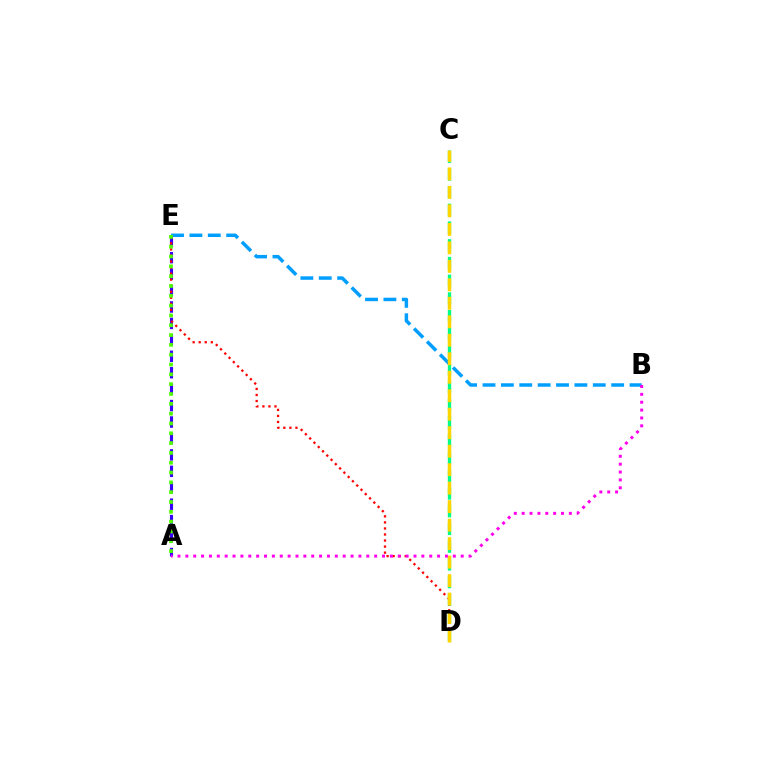{('A', 'E'): [{'color': '#3700ff', 'line_style': 'dashed', 'thickness': 2.23}, {'color': '#4fff00', 'line_style': 'dotted', 'thickness': 2.67}], ('C', 'D'): [{'color': '#00ff86', 'line_style': 'dashed', 'thickness': 2.41}, {'color': '#ffd500', 'line_style': 'dashed', 'thickness': 2.51}], ('B', 'E'): [{'color': '#009eff', 'line_style': 'dashed', 'thickness': 2.5}], ('D', 'E'): [{'color': '#ff0000', 'line_style': 'dotted', 'thickness': 1.64}], ('A', 'B'): [{'color': '#ff00ed', 'line_style': 'dotted', 'thickness': 2.14}]}